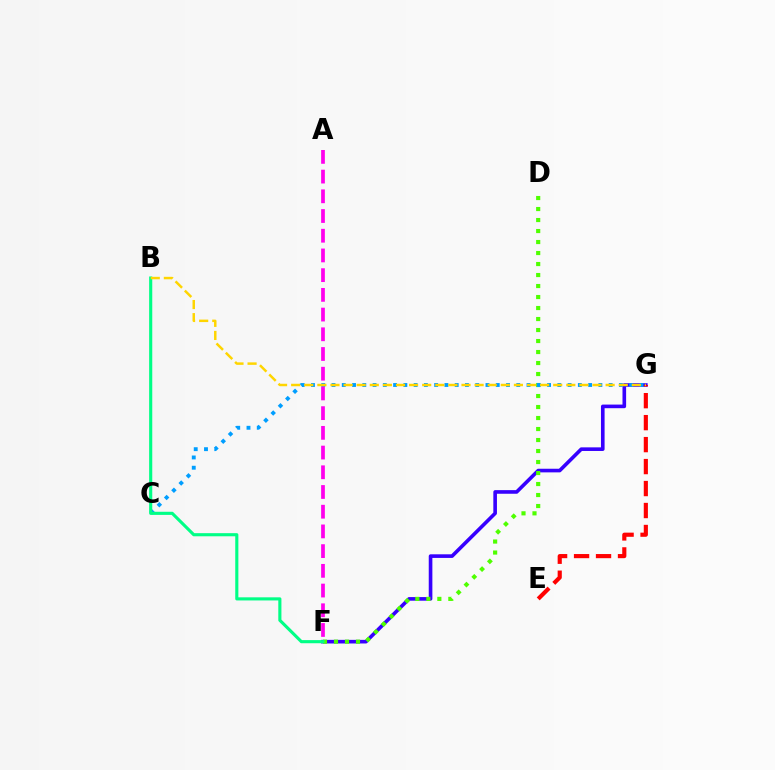{('F', 'G'): [{'color': '#3700ff', 'line_style': 'solid', 'thickness': 2.61}], ('D', 'F'): [{'color': '#4fff00', 'line_style': 'dotted', 'thickness': 2.99}], ('C', 'G'): [{'color': '#009eff', 'line_style': 'dotted', 'thickness': 2.79}], ('E', 'G'): [{'color': '#ff0000', 'line_style': 'dashed', 'thickness': 2.98}], ('B', 'F'): [{'color': '#00ff86', 'line_style': 'solid', 'thickness': 2.25}], ('A', 'F'): [{'color': '#ff00ed', 'line_style': 'dashed', 'thickness': 2.68}], ('B', 'G'): [{'color': '#ffd500', 'line_style': 'dashed', 'thickness': 1.78}]}